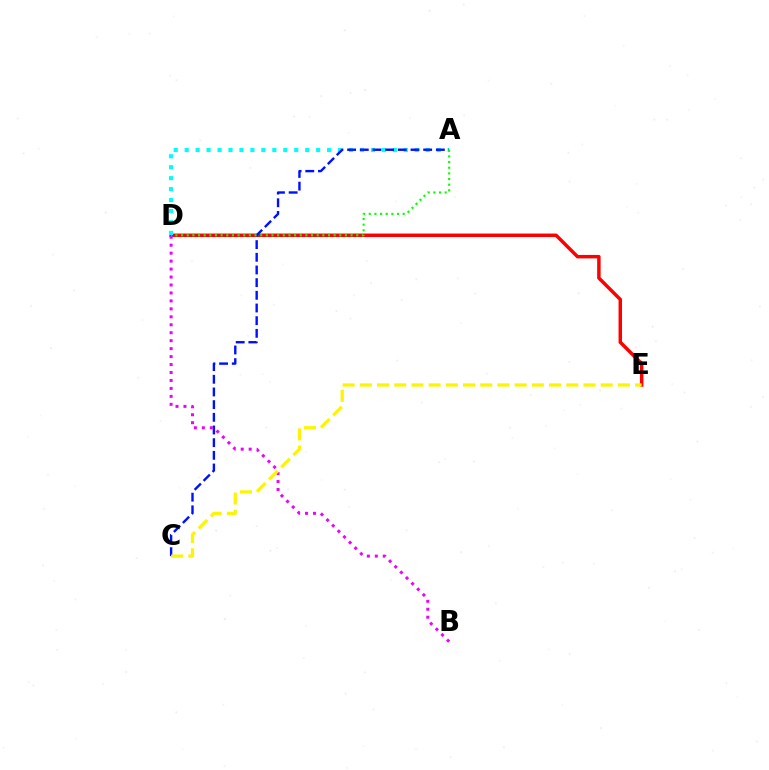{('D', 'E'): [{'color': '#ff0000', 'line_style': 'solid', 'thickness': 2.49}], ('A', 'D'): [{'color': '#00fff6', 'line_style': 'dotted', 'thickness': 2.98}, {'color': '#08ff00', 'line_style': 'dotted', 'thickness': 1.54}], ('A', 'C'): [{'color': '#0010ff', 'line_style': 'dashed', 'thickness': 1.72}], ('B', 'D'): [{'color': '#ee00ff', 'line_style': 'dotted', 'thickness': 2.16}], ('C', 'E'): [{'color': '#fcf500', 'line_style': 'dashed', 'thickness': 2.34}]}